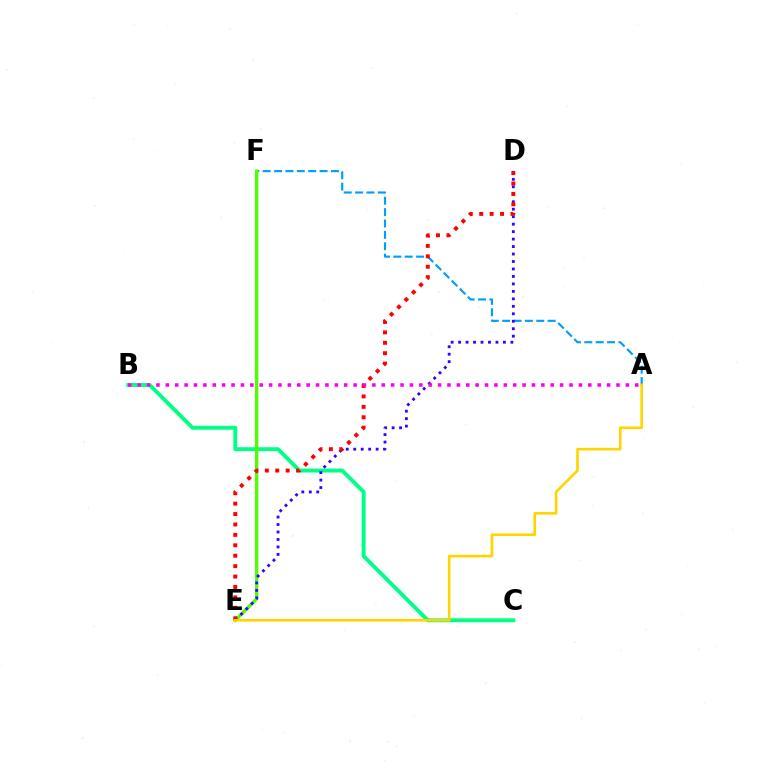{('B', 'C'): [{'color': '#00ff86', 'line_style': 'solid', 'thickness': 2.81}], ('A', 'F'): [{'color': '#009eff', 'line_style': 'dashed', 'thickness': 1.55}], ('E', 'F'): [{'color': '#4fff00', 'line_style': 'solid', 'thickness': 2.42}], ('D', 'E'): [{'color': '#3700ff', 'line_style': 'dotted', 'thickness': 2.03}, {'color': '#ff0000', 'line_style': 'dotted', 'thickness': 2.83}], ('A', 'E'): [{'color': '#ffd500', 'line_style': 'solid', 'thickness': 1.9}], ('A', 'B'): [{'color': '#ff00ed', 'line_style': 'dotted', 'thickness': 2.55}]}